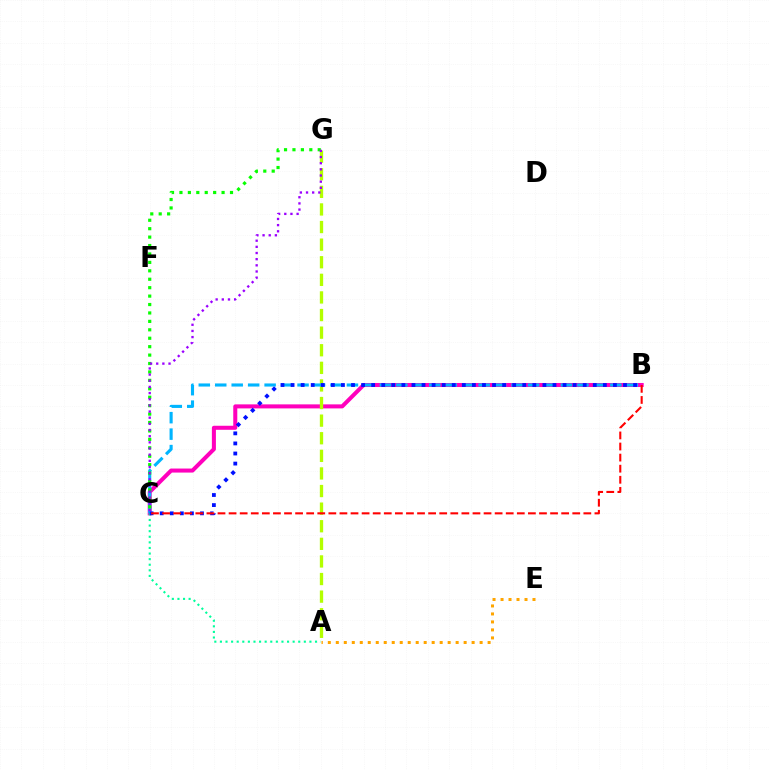{('B', 'C'): [{'color': '#ff00bd', 'line_style': 'solid', 'thickness': 2.9}, {'color': '#00b5ff', 'line_style': 'dashed', 'thickness': 2.24}, {'color': '#0010ff', 'line_style': 'dotted', 'thickness': 2.74}, {'color': '#ff0000', 'line_style': 'dashed', 'thickness': 1.51}], ('A', 'G'): [{'color': '#b3ff00', 'line_style': 'dashed', 'thickness': 2.39}], ('A', 'C'): [{'color': '#00ff9d', 'line_style': 'dotted', 'thickness': 1.52}], ('C', 'G'): [{'color': '#08ff00', 'line_style': 'dotted', 'thickness': 2.29}, {'color': '#9b00ff', 'line_style': 'dotted', 'thickness': 1.67}], ('A', 'E'): [{'color': '#ffa500', 'line_style': 'dotted', 'thickness': 2.17}]}